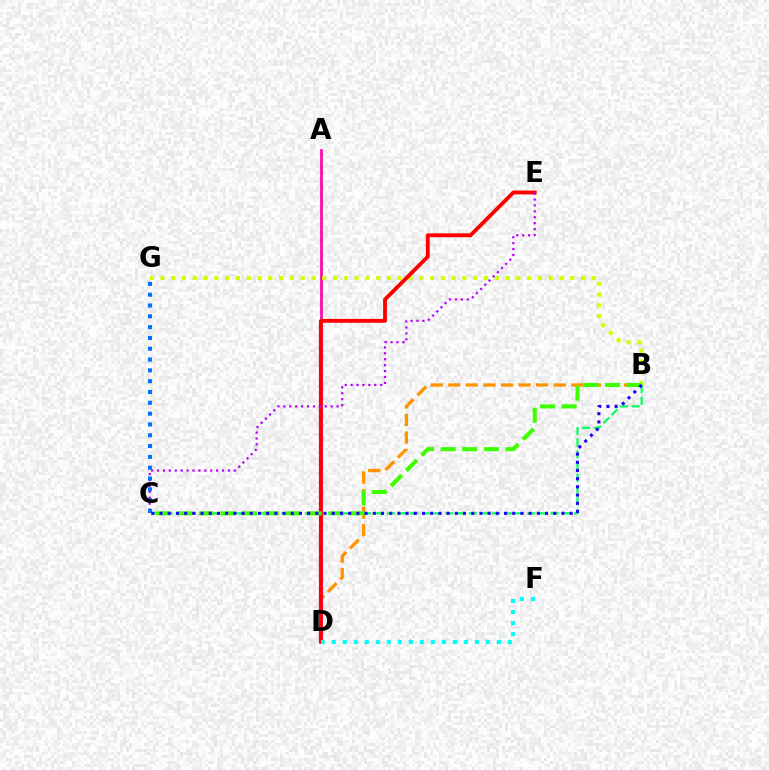{('B', 'D'): [{'color': '#ff9400', 'line_style': 'dashed', 'thickness': 2.39}], ('A', 'D'): [{'color': '#ff00ac', 'line_style': 'solid', 'thickness': 1.94}], ('B', 'C'): [{'color': '#00ff5c', 'line_style': 'dashed', 'thickness': 1.59}, {'color': '#3dff00', 'line_style': 'dashed', 'thickness': 2.94}, {'color': '#2500ff', 'line_style': 'dotted', 'thickness': 2.23}], ('B', 'G'): [{'color': '#d1ff00', 'line_style': 'dotted', 'thickness': 2.93}], ('D', 'E'): [{'color': '#ff0000', 'line_style': 'solid', 'thickness': 2.77}], ('C', 'E'): [{'color': '#b900ff', 'line_style': 'dotted', 'thickness': 1.61}], ('C', 'G'): [{'color': '#0074ff', 'line_style': 'dotted', 'thickness': 2.94}], ('D', 'F'): [{'color': '#00fff6', 'line_style': 'dotted', 'thickness': 2.99}]}